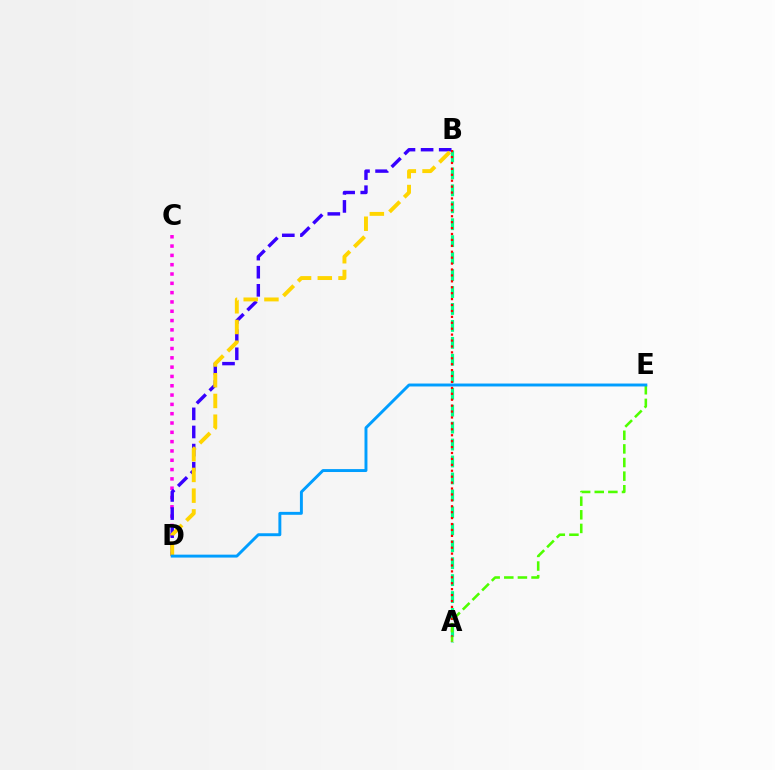{('A', 'B'): [{'color': '#00ff86', 'line_style': 'dashed', 'thickness': 2.3}, {'color': '#ff0000', 'line_style': 'dotted', 'thickness': 1.61}], ('C', 'D'): [{'color': '#ff00ed', 'line_style': 'dotted', 'thickness': 2.53}], ('B', 'D'): [{'color': '#3700ff', 'line_style': 'dashed', 'thickness': 2.46}, {'color': '#ffd500', 'line_style': 'dashed', 'thickness': 2.82}], ('A', 'E'): [{'color': '#4fff00', 'line_style': 'dashed', 'thickness': 1.85}], ('D', 'E'): [{'color': '#009eff', 'line_style': 'solid', 'thickness': 2.11}]}